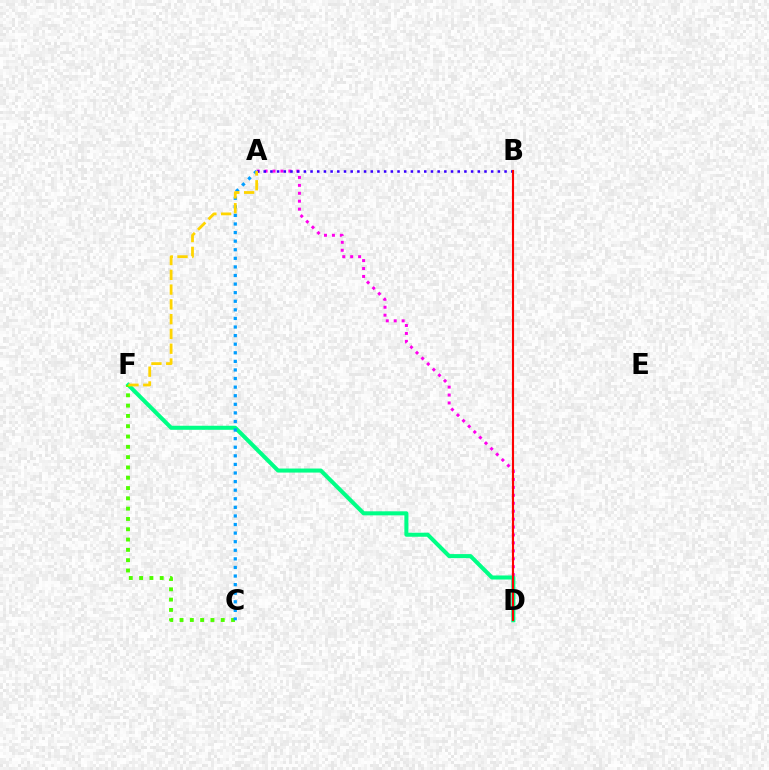{('A', 'D'): [{'color': '#ff00ed', 'line_style': 'dotted', 'thickness': 2.15}], ('D', 'F'): [{'color': '#00ff86', 'line_style': 'solid', 'thickness': 2.91}], ('C', 'F'): [{'color': '#4fff00', 'line_style': 'dotted', 'thickness': 2.8}], ('A', 'B'): [{'color': '#3700ff', 'line_style': 'dotted', 'thickness': 1.82}], ('B', 'D'): [{'color': '#ff0000', 'line_style': 'solid', 'thickness': 1.53}], ('A', 'C'): [{'color': '#009eff', 'line_style': 'dotted', 'thickness': 2.33}], ('A', 'F'): [{'color': '#ffd500', 'line_style': 'dashed', 'thickness': 2.01}]}